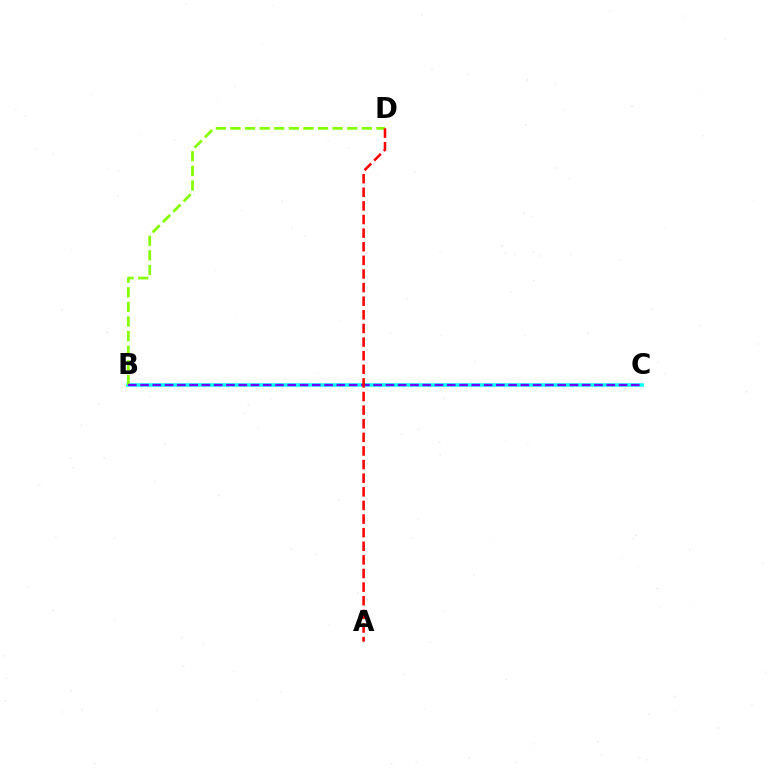{('B', 'C'): [{'color': '#00fff6', 'line_style': 'solid', 'thickness': 2.55}, {'color': '#7200ff', 'line_style': 'dashed', 'thickness': 1.67}], ('B', 'D'): [{'color': '#84ff00', 'line_style': 'dashed', 'thickness': 1.98}], ('A', 'D'): [{'color': '#ff0000', 'line_style': 'dashed', 'thickness': 1.85}]}